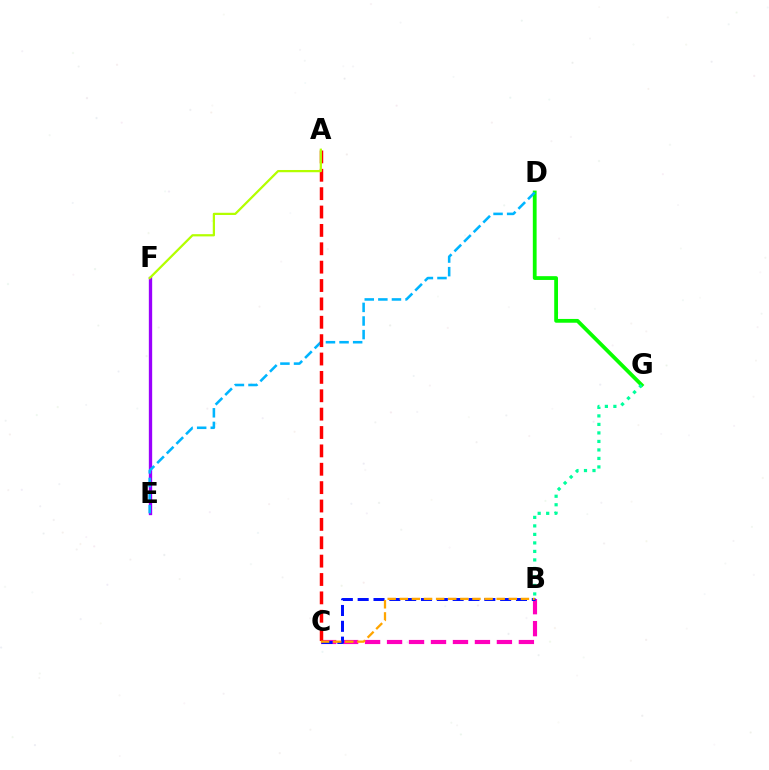{('B', 'C'): [{'color': '#ff00bd', 'line_style': 'dashed', 'thickness': 2.98}, {'color': '#0010ff', 'line_style': 'dashed', 'thickness': 2.15}, {'color': '#ffa500', 'line_style': 'dashed', 'thickness': 1.65}], ('E', 'F'): [{'color': '#9b00ff', 'line_style': 'solid', 'thickness': 2.4}], ('D', 'G'): [{'color': '#08ff00', 'line_style': 'solid', 'thickness': 2.73}], ('D', 'E'): [{'color': '#00b5ff', 'line_style': 'dashed', 'thickness': 1.85}], ('A', 'C'): [{'color': '#ff0000', 'line_style': 'dashed', 'thickness': 2.5}], ('A', 'F'): [{'color': '#b3ff00', 'line_style': 'solid', 'thickness': 1.61}], ('B', 'G'): [{'color': '#00ff9d', 'line_style': 'dotted', 'thickness': 2.31}]}